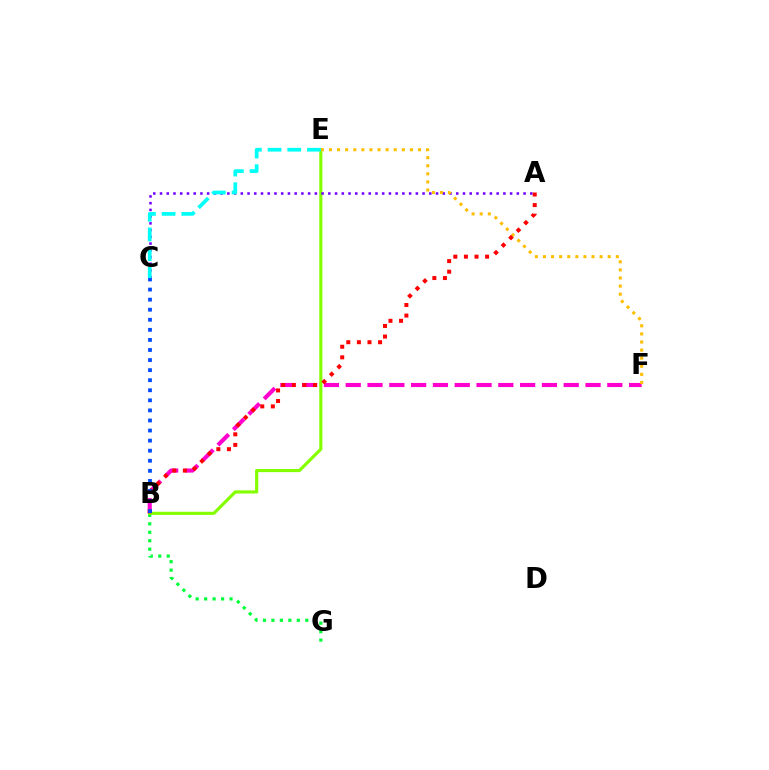{('B', 'F'): [{'color': '#ff00cf', 'line_style': 'dashed', 'thickness': 2.96}], ('B', 'G'): [{'color': '#00ff39', 'line_style': 'dotted', 'thickness': 2.3}], ('B', 'E'): [{'color': '#84ff00', 'line_style': 'solid', 'thickness': 2.27}], ('A', 'C'): [{'color': '#7200ff', 'line_style': 'dotted', 'thickness': 1.83}], ('E', 'F'): [{'color': '#ffbd00', 'line_style': 'dotted', 'thickness': 2.2}], ('C', 'E'): [{'color': '#00fff6', 'line_style': 'dashed', 'thickness': 2.68}], ('A', 'B'): [{'color': '#ff0000', 'line_style': 'dotted', 'thickness': 2.88}], ('B', 'C'): [{'color': '#004bff', 'line_style': 'dotted', 'thickness': 2.74}]}